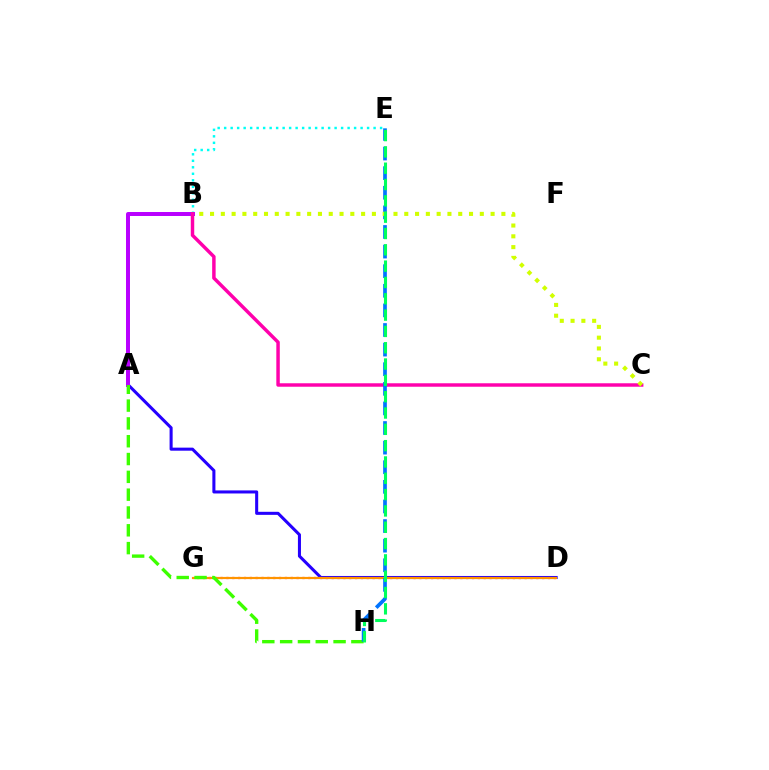{('A', 'D'): [{'color': '#2500ff', 'line_style': 'solid', 'thickness': 2.2}], ('B', 'E'): [{'color': '#00fff6', 'line_style': 'dotted', 'thickness': 1.77}], ('D', 'G'): [{'color': '#ff0000', 'line_style': 'dotted', 'thickness': 1.59}, {'color': '#ff9400', 'line_style': 'solid', 'thickness': 1.57}], ('A', 'B'): [{'color': '#b900ff', 'line_style': 'solid', 'thickness': 2.86}], ('A', 'H'): [{'color': '#3dff00', 'line_style': 'dashed', 'thickness': 2.42}], ('B', 'C'): [{'color': '#ff00ac', 'line_style': 'solid', 'thickness': 2.49}, {'color': '#d1ff00', 'line_style': 'dotted', 'thickness': 2.93}], ('E', 'H'): [{'color': '#0074ff', 'line_style': 'dashed', 'thickness': 2.66}, {'color': '#00ff5c', 'line_style': 'dashed', 'thickness': 2.22}]}